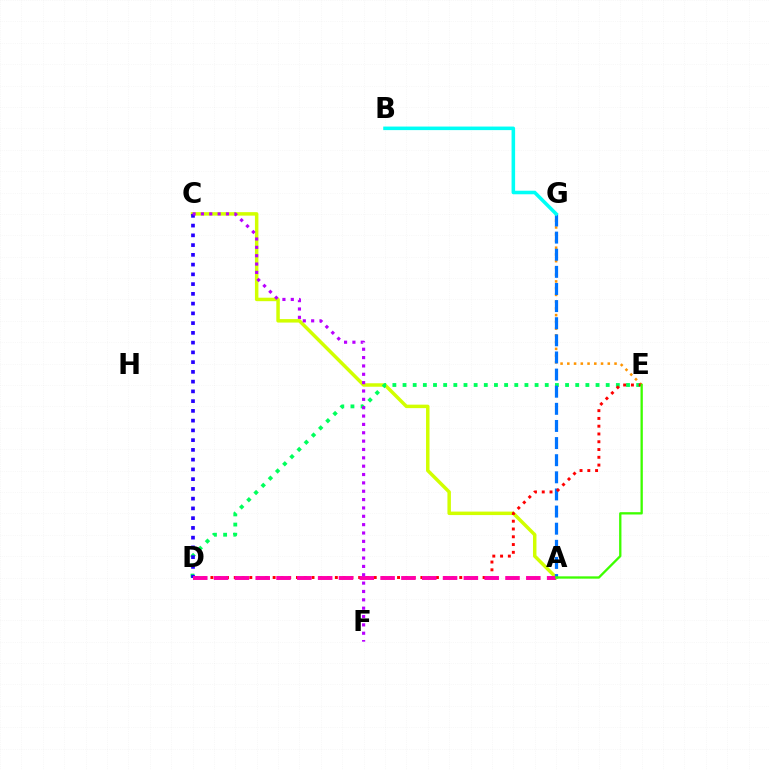{('E', 'G'): [{'color': '#ff9400', 'line_style': 'dotted', 'thickness': 1.83}], ('A', 'C'): [{'color': '#d1ff00', 'line_style': 'solid', 'thickness': 2.5}], ('D', 'E'): [{'color': '#00ff5c', 'line_style': 'dotted', 'thickness': 2.76}, {'color': '#ff0000', 'line_style': 'dotted', 'thickness': 2.11}], ('A', 'G'): [{'color': '#0074ff', 'line_style': 'dashed', 'thickness': 2.33}], ('C', 'D'): [{'color': '#2500ff', 'line_style': 'dotted', 'thickness': 2.65}], ('A', 'D'): [{'color': '#ff00ac', 'line_style': 'dashed', 'thickness': 2.83}], ('B', 'G'): [{'color': '#00fff6', 'line_style': 'solid', 'thickness': 2.56}], ('A', 'E'): [{'color': '#3dff00', 'line_style': 'solid', 'thickness': 1.67}], ('C', 'F'): [{'color': '#b900ff', 'line_style': 'dotted', 'thickness': 2.27}]}